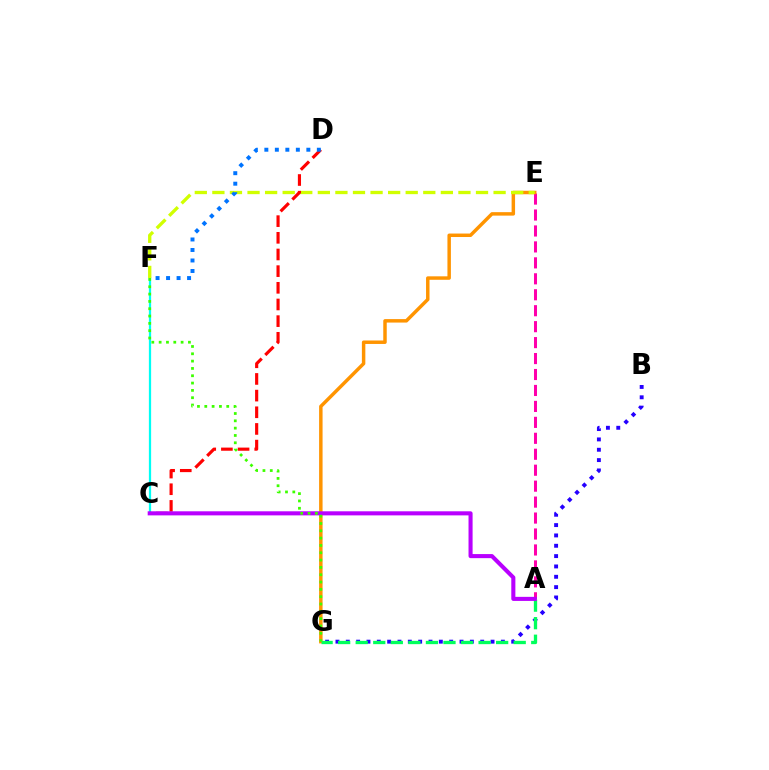{('B', 'G'): [{'color': '#2500ff', 'line_style': 'dotted', 'thickness': 2.81}], ('A', 'E'): [{'color': '#ff00ac', 'line_style': 'dashed', 'thickness': 2.17}], ('E', 'G'): [{'color': '#ff9400', 'line_style': 'solid', 'thickness': 2.5}], ('A', 'G'): [{'color': '#00ff5c', 'line_style': 'dashed', 'thickness': 2.38}], ('C', 'F'): [{'color': '#00fff6', 'line_style': 'solid', 'thickness': 1.62}], ('E', 'F'): [{'color': '#d1ff00', 'line_style': 'dashed', 'thickness': 2.39}], ('C', 'D'): [{'color': '#ff0000', 'line_style': 'dashed', 'thickness': 2.26}], ('A', 'C'): [{'color': '#b900ff', 'line_style': 'solid', 'thickness': 2.93}], ('D', 'F'): [{'color': '#0074ff', 'line_style': 'dotted', 'thickness': 2.85}], ('F', 'G'): [{'color': '#3dff00', 'line_style': 'dotted', 'thickness': 1.99}]}